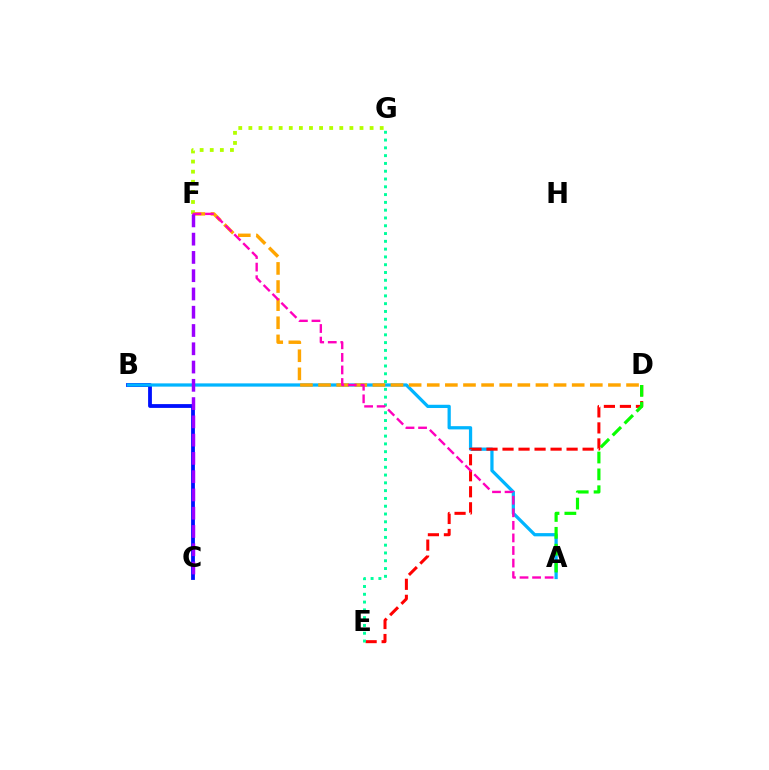{('B', 'C'): [{'color': '#0010ff', 'line_style': 'solid', 'thickness': 2.74}], ('A', 'B'): [{'color': '#00b5ff', 'line_style': 'solid', 'thickness': 2.34}], ('D', 'E'): [{'color': '#ff0000', 'line_style': 'dashed', 'thickness': 2.18}], ('D', 'F'): [{'color': '#ffa500', 'line_style': 'dashed', 'thickness': 2.46}], ('A', 'D'): [{'color': '#08ff00', 'line_style': 'dashed', 'thickness': 2.29}], ('E', 'G'): [{'color': '#00ff9d', 'line_style': 'dotted', 'thickness': 2.12}], ('F', 'G'): [{'color': '#b3ff00', 'line_style': 'dotted', 'thickness': 2.75}], ('A', 'F'): [{'color': '#ff00bd', 'line_style': 'dashed', 'thickness': 1.71}], ('C', 'F'): [{'color': '#9b00ff', 'line_style': 'dashed', 'thickness': 2.48}]}